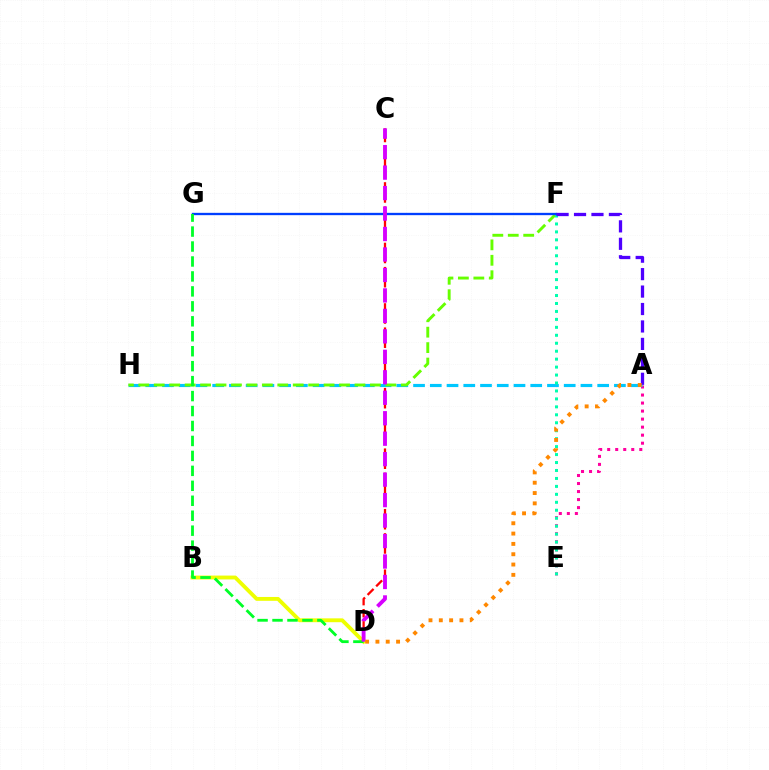{('A', 'E'): [{'color': '#ff00a0', 'line_style': 'dotted', 'thickness': 2.18}], ('C', 'D'): [{'color': '#ff0000', 'line_style': 'dashed', 'thickness': 1.64}, {'color': '#d600ff', 'line_style': 'dashed', 'thickness': 2.78}], ('A', 'H'): [{'color': '#00c7ff', 'line_style': 'dashed', 'thickness': 2.27}], ('F', 'H'): [{'color': '#66ff00', 'line_style': 'dashed', 'thickness': 2.1}], ('E', 'F'): [{'color': '#00ffaf', 'line_style': 'dotted', 'thickness': 2.16}], ('B', 'D'): [{'color': '#eeff00', 'line_style': 'solid', 'thickness': 2.77}], ('F', 'G'): [{'color': '#003fff', 'line_style': 'solid', 'thickness': 1.68}], ('D', 'G'): [{'color': '#00ff27', 'line_style': 'dashed', 'thickness': 2.03}], ('A', 'F'): [{'color': '#4f00ff', 'line_style': 'dashed', 'thickness': 2.37}], ('A', 'D'): [{'color': '#ff8800', 'line_style': 'dotted', 'thickness': 2.8}]}